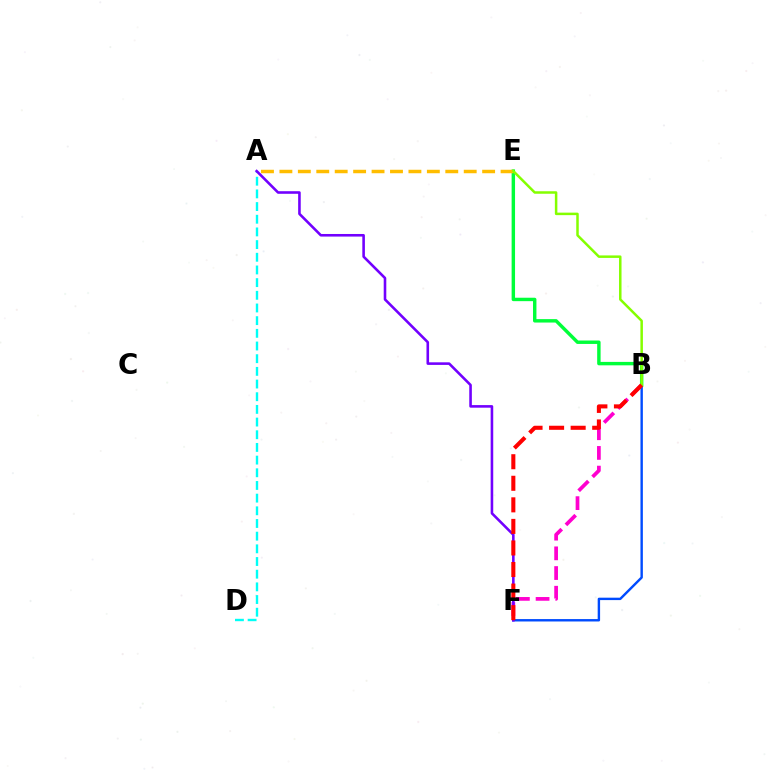{('B', 'F'): [{'color': '#004bff', 'line_style': 'solid', 'thickness': 1.73}, {'color': '#ff00cf', 'line_style': 'dashed', 'thickness': 2.68}, {'color': '#ff0000', 'line_style': 'dashed', 'thickness': 2.93}], ('B', 'E'): [{'color': '#00ff39', 'line_style': 'solid', 'thickness': 2.47}, {'color': '#84ff00', 'line_style': 'solid', 'thickness': 1.8}], ('A', 'E'): [{'color': '#ffbd00', 'line_style': 'dashed', 'thickness': 2.5}], ('A', 'D'): [{'color': '#00fff6', 'line_style': 'dashed', 'thickness': 1.72}], ('A', 'F'): [{'color': '#7200ff', 'line_style': 'solid', 'thickness': 1.87}]}